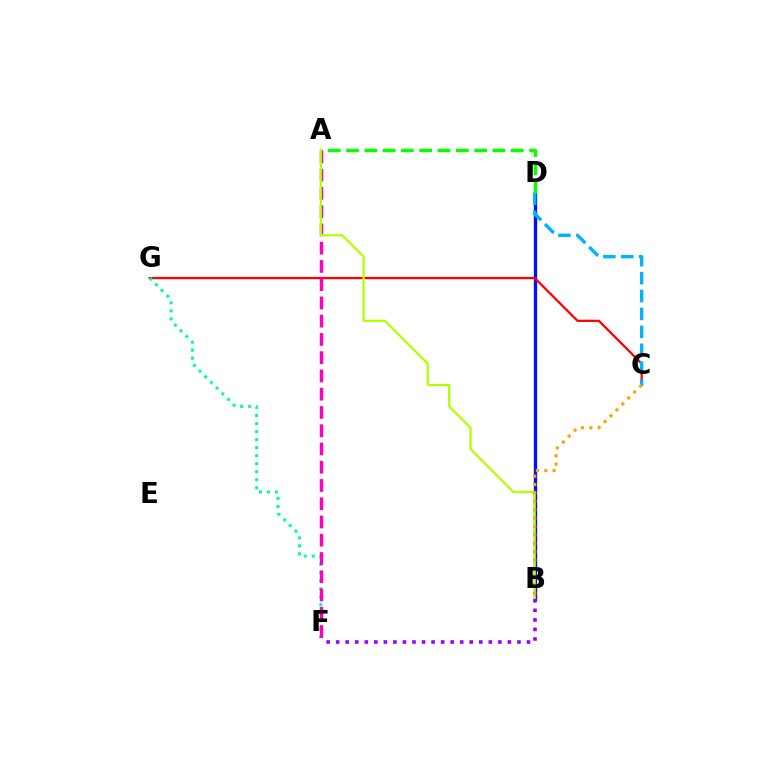{('B', 'D'): [{'color': '#0010ff', 'line_style': 'solid', 'thickness': 2.4}], ('C', 'G'): [{'color': '#ff0000', 'line_style': 'solid', 'thickness': 1.63}], ('C', 'D'): [{'color': '#00b5ff', 'line_style': 'dashed', 'thickness': 2.43}], ('F', 'G'): [{'color': '#00ff9d', 'line_style': 'dotted', 'thickness': 2.18}], ('A', 'D'): [{'color': '#08ff00', 'line_style': 'dashed', 'thickness': 2.49}], ('A', 'F'): [{'color': '#ff00bd', 'line_style': 'dashed', 'thickness': 2.48}], ('A', 'B'): [{'color': '#b3ff00', 'line_style': 'solid', 'thickness': 1.59}], ('B', 'C'): [{'color': '#ffa500', 'line_style': 'dotted', 'thickness': 2.27}], ('B', 'F'): [{'color': '#9b00ff', 'line_style': 'dotted', 'thickness': 2.59}]}